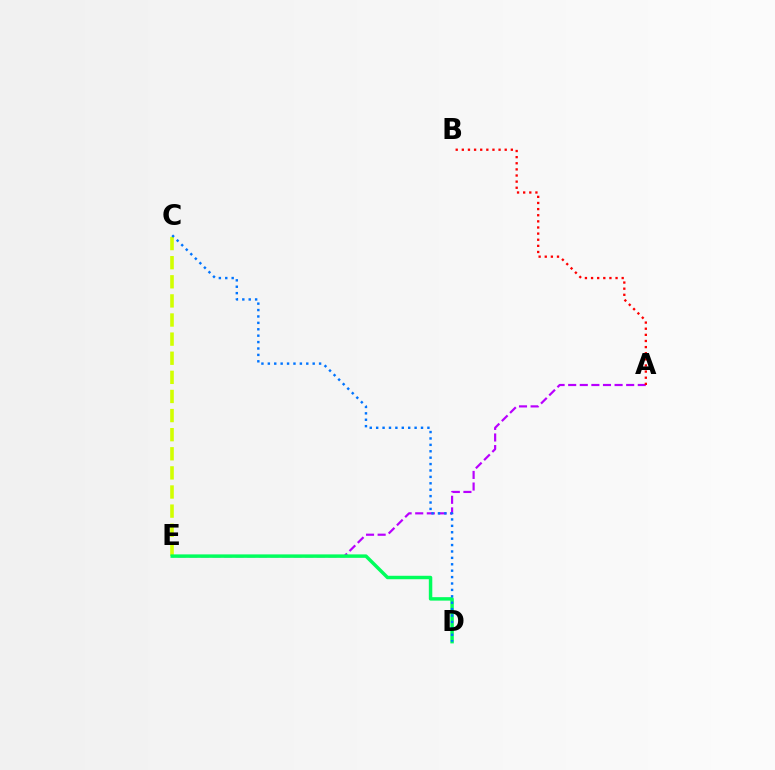{('A', 'E'): [{'color': '#b900ff', 'line_style': 'dashed', 'thickness': 1.58}], ('C', 'E'): [{'color': '#d1ff00', 'line_style': 'dashed', 'thickness': 2.6}], ('D', 'E'): [{'color': '#00ff5c', 'line_style': 'solid', 'thickness': 2.49}], ('A', 'B'): [{'color': '#ff0000', 'line_style': 'dotted', 'thickness': 1.66}], ('C', 'D'): [{'color': '#0074ff', 'line_style': 'dotted', 'thickness': 1.74}]}